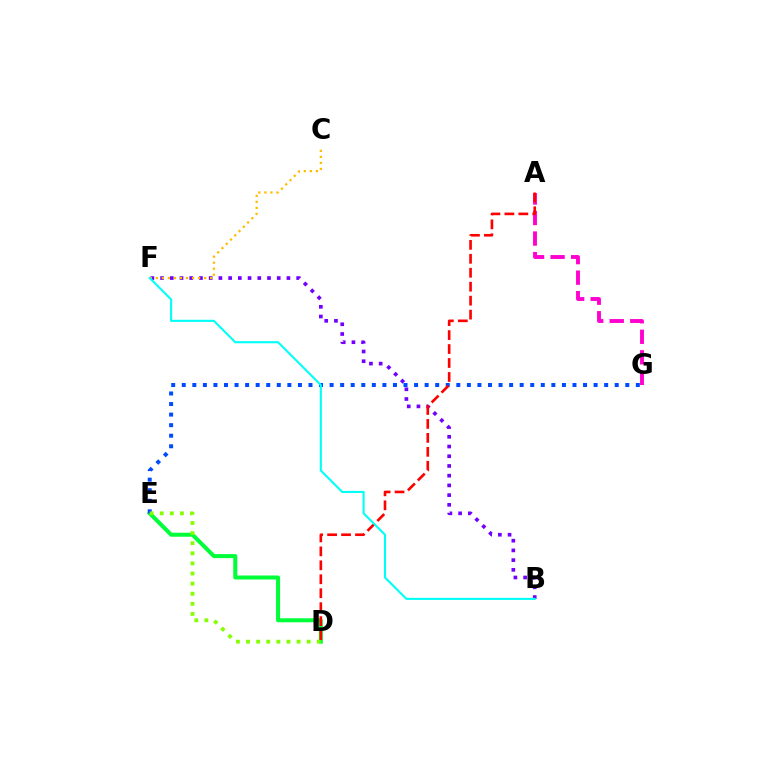{('B', 'F'): [{'color': '#7200ff', 'line_style': 'dotted', 'thickness': 2.64}, {'color': '#00fff6', 'line_style': 'solid', 'thickness': 1.51}], ('D', 'E'): [{'color': '#00ff39', 'line_style': 'solid', 'thickness': 2.89}, {'color': '#84ff00', 'line_style': 'dotted', 'thickness': 2.75}], ('C', 'F'): [{'color': '#ffbd00', 'line_style': 'dotted', 'thickness': 1.64}], ('E', 'G'): [{'color': '#004bff', 'line_style': 'dotted', 'thickness': 2.87}], ('A', 'G'): [{'color': '#ff00cf', 'line_style': 'dashed', 'thickness': 2.79}], ('A', 'D'): [{'color': '#ff0000', 'line_style': 'dashed', 'thickness': 1.9}]}